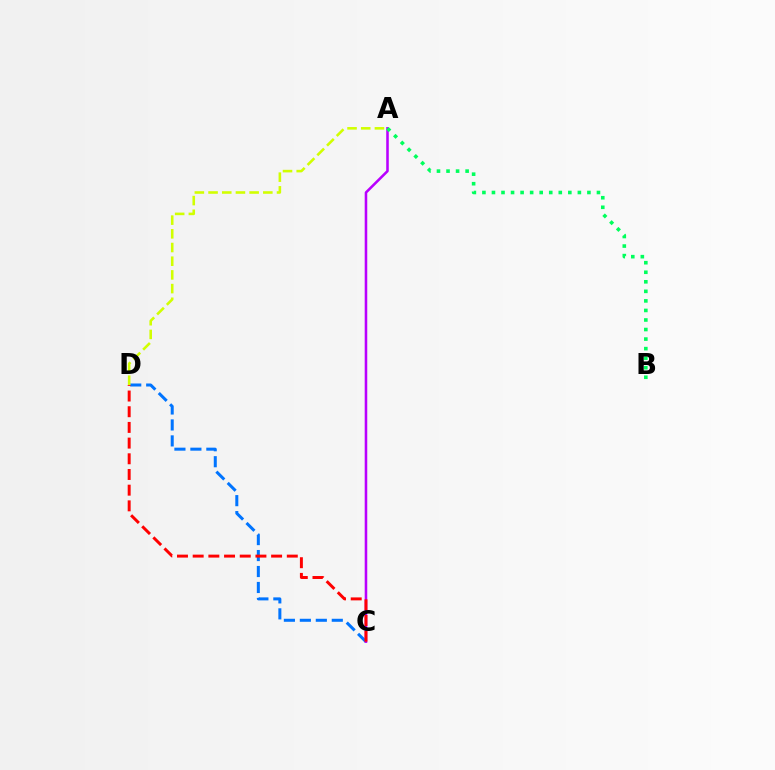{('C', 'D'): [{'color': '#0074ff', 'line_style': 'dashed', 'thickness': 2.17}, {'color': '#ff0000', 'line_style': 'dashed', 'thickness': 2.13}], ('A', 'C'): [{'color': '#b900ff', 'line_style': 'solid', 'thickness': 1.84}], ('A', 'B'): [{'color': '#00ff5c', 'line_style': 'dotted', 'thickness': 2.59}], ('A', 'D'): [{'color': '#d1ff00', 'line_style': 'dashed', 'thickness': 1.86}]}